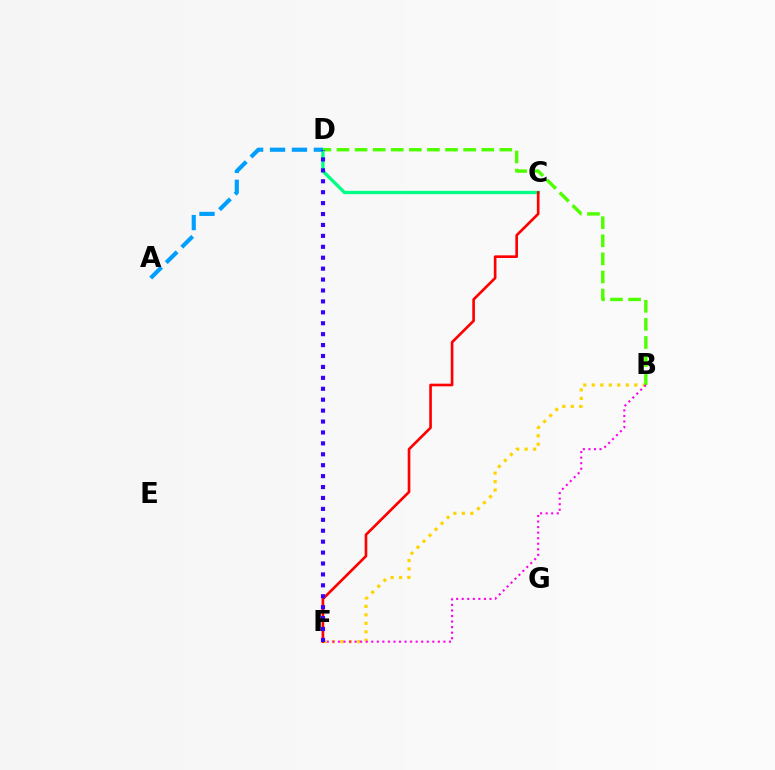{('C', 'D'): [{'color': '#00ff86', 'line_style': 'solid', 'thickness': 2.39}], ('A', 'D'): [{'color': '#009eff', 'line_style': 'dashed', 'thickness': 2.98}], ('B', 'F'): [{'color': '#ffd500', 'line_style': 'dotted', 'thickness': 2.31}, {'color': '#ff00ed', 'line_style': 'dotted', 'thickness': 1.51}], ('B', 'D'): [{'color': '#4fff00', 'line_style': 'dashed', 'thickness': 2.46}], ('C', 'F'): [{'color': '#ff0000', 'line_style': 'solid', 'thickness': 1.91}], ('D', 'F'): [{'color': '#3700ff', 'line_style': 'dotted', 'thickness': 2.97}]}